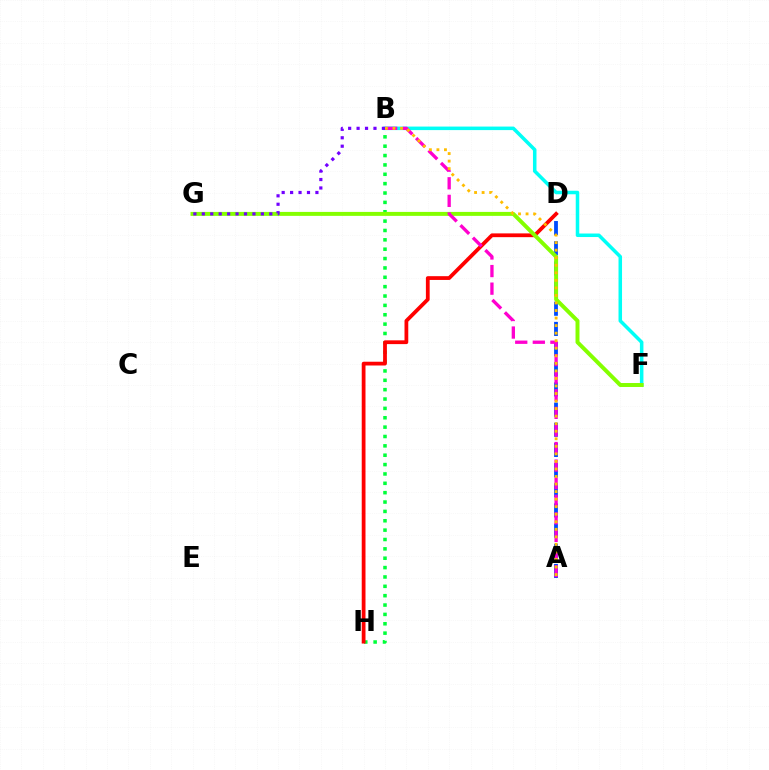{('B', 'H'): [{'color': '#00ff39', 'line_style': 'dotted', 'thickness': 2.54}], ('A', 'D'): [{'color': '#004bff', 'line_style': 'dashed', 'thickness': 2.74}], ('D', 'H'): [{'color': '#ff0000', 'line_style': 'solid', 'thickness': 2.72}], ('B', 'F'): [{'color': '#00fff6', 'line_style': 'solid', 'thickness': 2.54}], ('F', 'G'): [{'color': '#84ff00', 'line_style': 'solid', 'thickness': 2.85}], ('A', 'B'): [{'color': '#ff00cf', 'line_style': 'dashed', 'thickness': 2.39}, {'color': '#ffbd00', 'line_style': 'dotted', 'thickness': 2.05}], ('B', 'G'): [{'color': '#7200ff', 'line_style': 'dotted', 'thickness': 2.29}]}